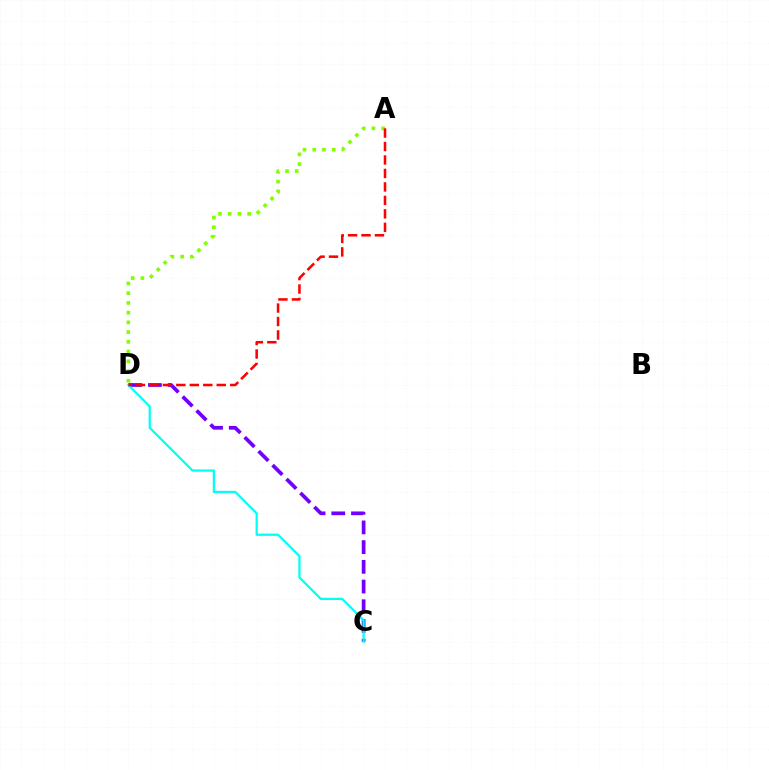{('C', 'D'): [{'color': '#7200ff', 'line_style': 'dashed', 'thickness': 2.68}, {'color': '#00fff6', 'line_style': 'solid', 'thickness': 1.61}], ('A', 'D'): [{'color': '#84ff00', 'line_style': 'dotted', 'thickness': 2.64}, {'color': '#ff0000', 'line_style': 'dashed', 'thickness': 1.83}]}